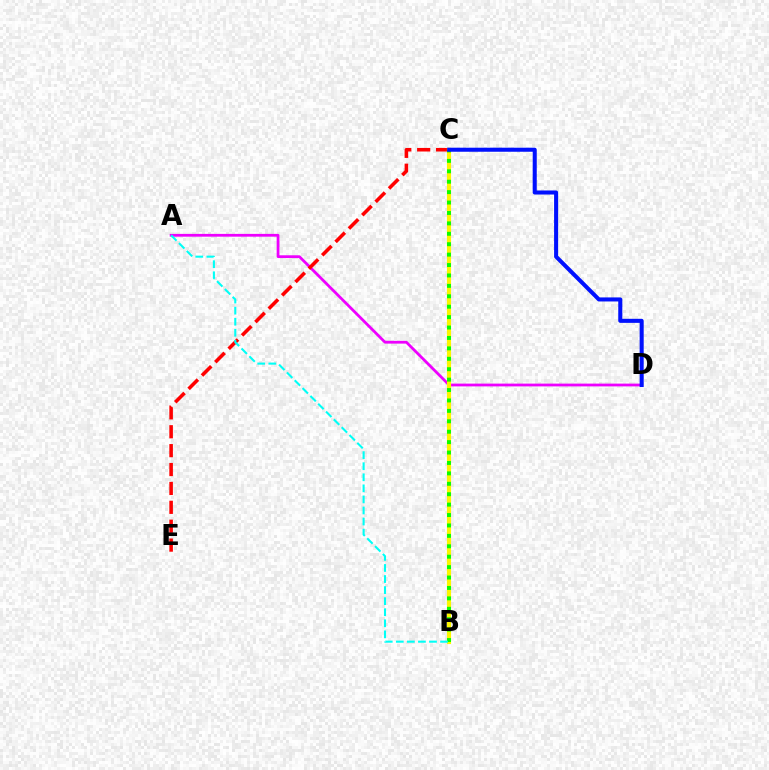{('A', 'D'): [{'color': '#ee00ff', 'line_style': 'solid', 'thickness': 2.0}], ('C', 'E'): [{'color': '#ff0000', 'line_style': 'dashed', 'thickness': 2.57}], ('B', 'C'): [{'color': '#fcf500', 'line_style': 'solid', 'thickness': 2.98}, {'color': '#08ff00', 'line_style': 'dotted', 'thickness': 2.83}], ('A', 'B'): [{'color': '#00fff6', 'line_style': 'dashed', 'thickness': 1.5}], ('C', 'D'): [{'color': '#0010ff', 'line_style': 'solid', 'thickness': 2.92}]}